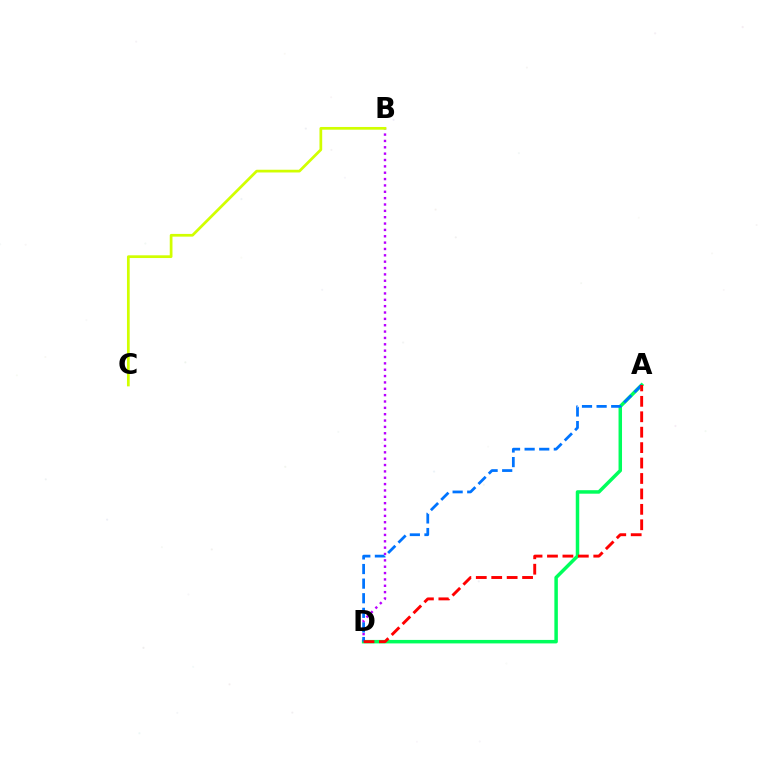{('B', 'D'): [{'color': '#b900ff', 'line_style': 'dotted', 'thickness': 1.73}], ('A', 'D'): [{'color': '#00ff5c', 'line_style': 'solid', 'thickness': 2.51}, {'color': '#0074ff', 'line_style': 'dashed', 'thickness': 1.98}, {'color': '#ff0000', 'line_style': 'dashed', 'thickness': 2.1}], ('B', 'C'): [{'color': '#d1ff00', 'line_style': 'solid', 'thickness': 1.96}]}